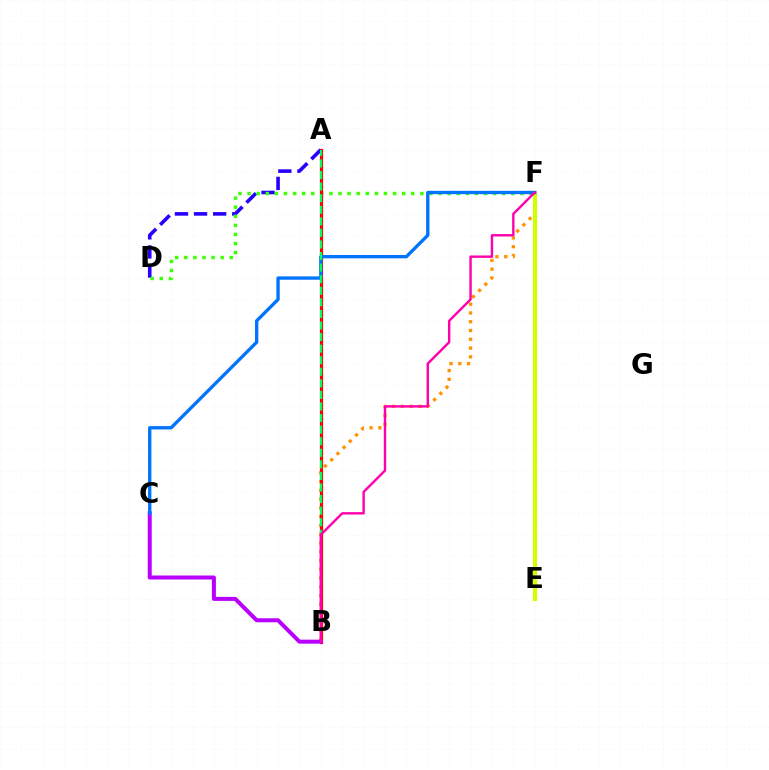{('B', 'F'): [{'color': '#ff9400', 'line_style': 'dotted', 'thickness': 2.38}, {'color': '#ff00ac', 'line_style': 'solid', 'thickness': 1.73}], ('E', 'F'): [{'color': '#00fff6', 'line_style': 'dotted', 'thickness': 1.61}, {'color': '#d1ff00', 'line_style': 'solid', 'thickness': 2.98}], ('A', 'D'): [{'color': '#2500ff', 'line_style': 'dashed', 'thickness': 2.59}], ('D', 'F'): [{'color': '#3dff00', 'line_style': 'dotted', 'thickness': 2.47}], ('A', 'B'): [{'color': '#ff0000', 'line_style': 'solid', 'thickness': 2.31}, {'color': '#00ff5c', 'line_style': 'dashed', 'thickness': 1.57}], ('B', 'C'): [{'color': '#b900ff', 'line_style': 'solid', 'thickness': 2.88}], ('C', 'F'): [{'color': '#0074ff', 'line_style': 'solid', 'thickness': 2.4}]}